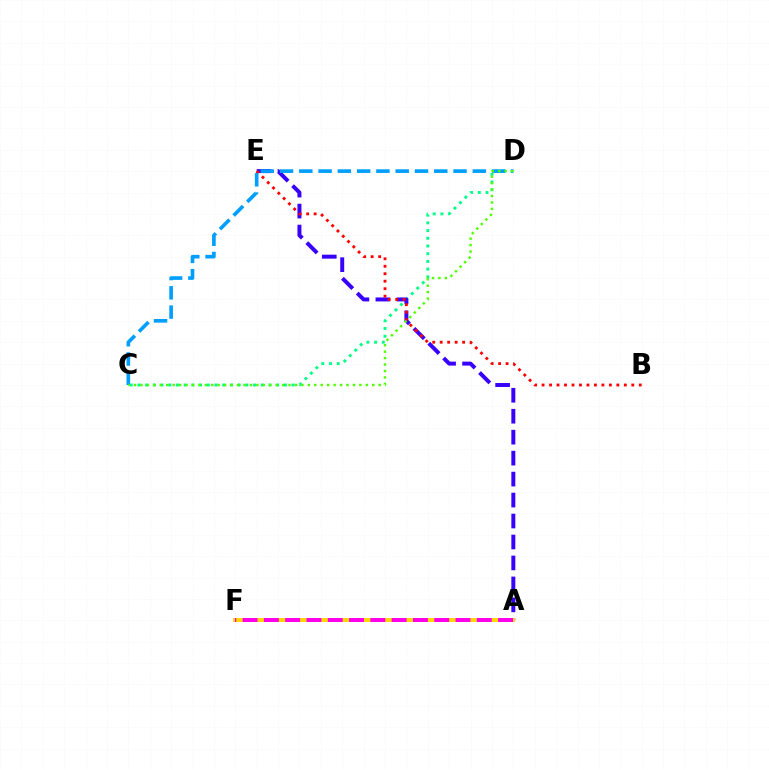{('C', 'D'): [{'color': '#00ff86', 'line_style': 'dotted', 'thickness': 2.09}, {'color': '#009eff', 'line_style': 'dashed', 'thickness': 2.62}, {'color': '#4fff00', 'line_style': 'dotted', 'thickness': 1.75}], ('A', 'E'): [{'color': '#3700ff', 'line_style': 'dashed', 'thickness': 2.85}], ('A', 'F'): [{'color': '#ffd500', 'line_style': 'solid', 'thickness': 2.8}, {'color': '#ff00ed', 'line_style': 'dashed', 'thickness': 2.89}], ('B', 'E'): [{'color': '#ff0000', 'line_style': 'dotted', 'thickness': 2.03}]}